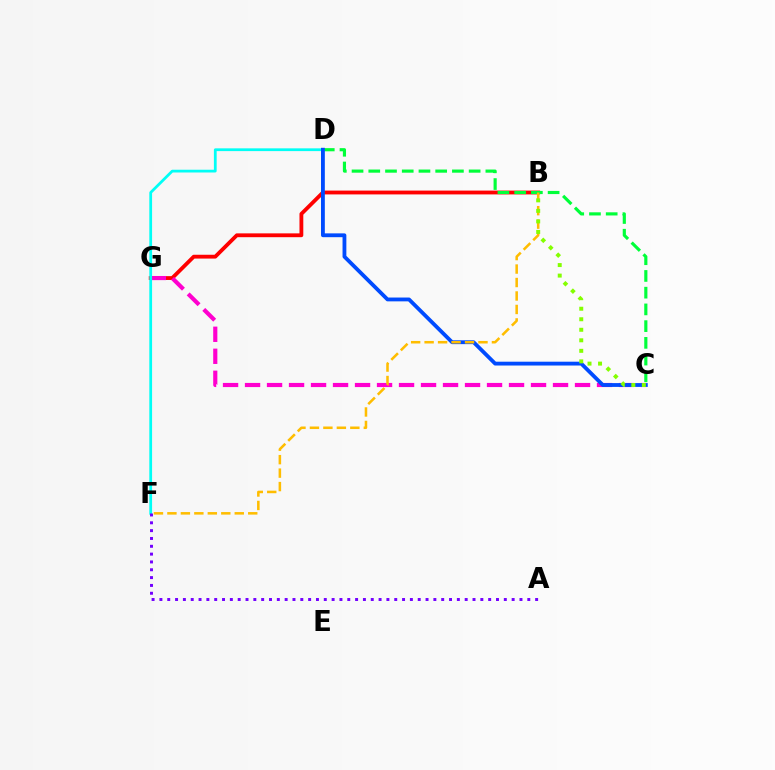{('B', 'G'): [{'color': '#ff0000', 'line_style': 'solid', 'thickness': 2.75}], ('C', 'D'): [{'color': '#00ff39', 'line_style': 'dashed', 'thickness': 2.27}, {'color': '#004bff', 'line_style': 'solid', 'thickness': 2.75}], ('C', 'G'): [{'color': '#ff00cf', 'line_style': 'dashed', 'thickness': 2.99}], ('D', 'F'): [{'color': '#00fff6', 'line_style': 'solid', 'thickness': 1.99}], ('B', 'F'): [{'color': '#ffbd00', 'line_style': 'dashed', 'thickness': 1.83}], ('A', 'F'): [{'color': '#7200ff', 'line_style': 'dotted', 'thickness': 2.13}], ('B', 'C'): [{'color': '#84ff00', 'line_style': 'dotted', 'thickness': 2.86}]}